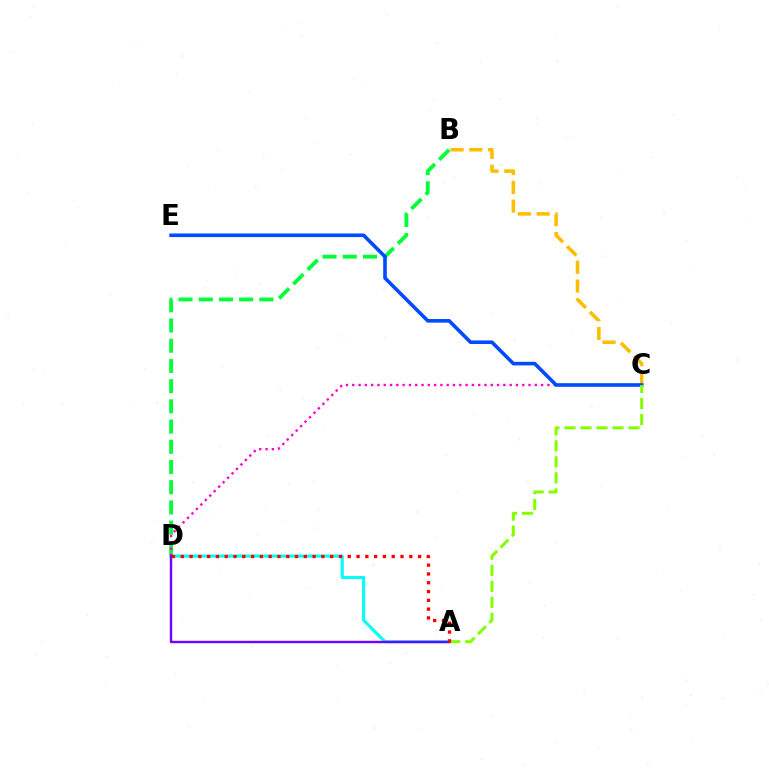{('A', 'D'): [{'color': '#00fff6', 'line_style': 'solid', 'thickness': 2.22}, {'color': '#7200ff', 'line_style': 'solid', 'thickness': 1.73}, {'color': '#ff0000', 'line_style': 'dotted', 'thickness': 2.39}], ('B', 'D'): [{'color': '#00ff39', 'line_style': 'dashed', 'thickness': 2.75}], ('C', 'D'): [{'color': '#ff00cf', 'line_style': 'dotted', 'thickness': 1.71}], ('B', 'C'): [{'color': '#ffbd00', 'line_style': 'dashed', 'thickness': 2.55}], ('C', 'E'): [{'color': '#004bff', 'line_style': 'solid', 'thickness': 2.6}], ('A', 'C'): [{'color': '#84ff00', 'line_style': 'dashed', 'thickness': 2.17}]}